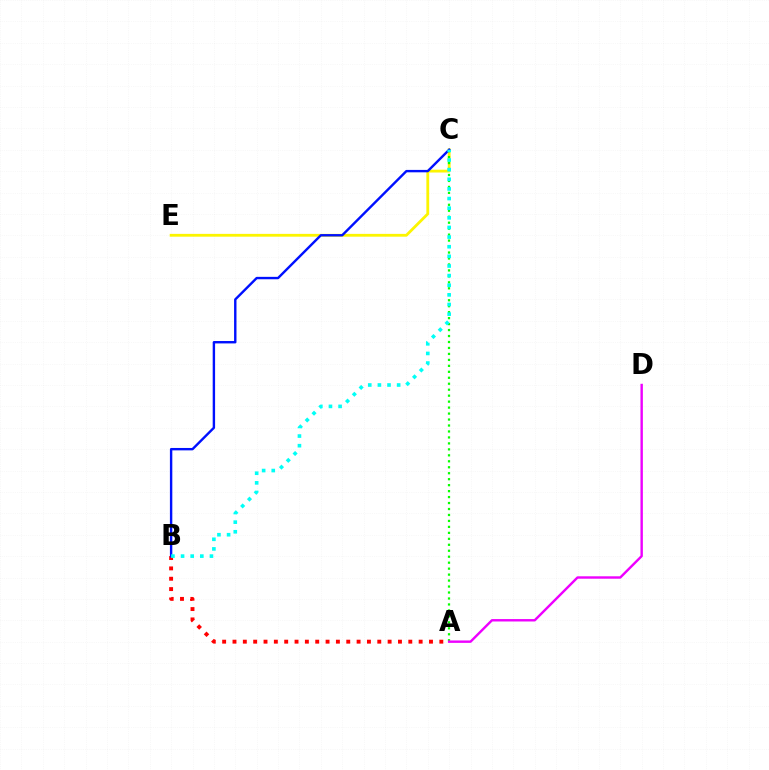{('A', 'B'): [{'color': '#ff0000', 'line_style': 'dotted', 'thickness': 2.81}], ('C', 'E'): [{'color': '#fcf500', 'line_style': 'solid', 'thickness': 2.02}], ('A', 'C'): [{'color': '#08ff00', 'line_style': 'dotted', 'thickness': 1.62}], ('B', 'C'): [{'color': '#0010ff', 'line_style': 'solid', 'thickness': 1.73}, {'color': '#00fff6', 'line_style': 'dotted', 'thickness': 2.62}], ('A', 'D'): [{'color': '#ee00ff', 'line_style': 'solid', 'thickness': 1.74}]}